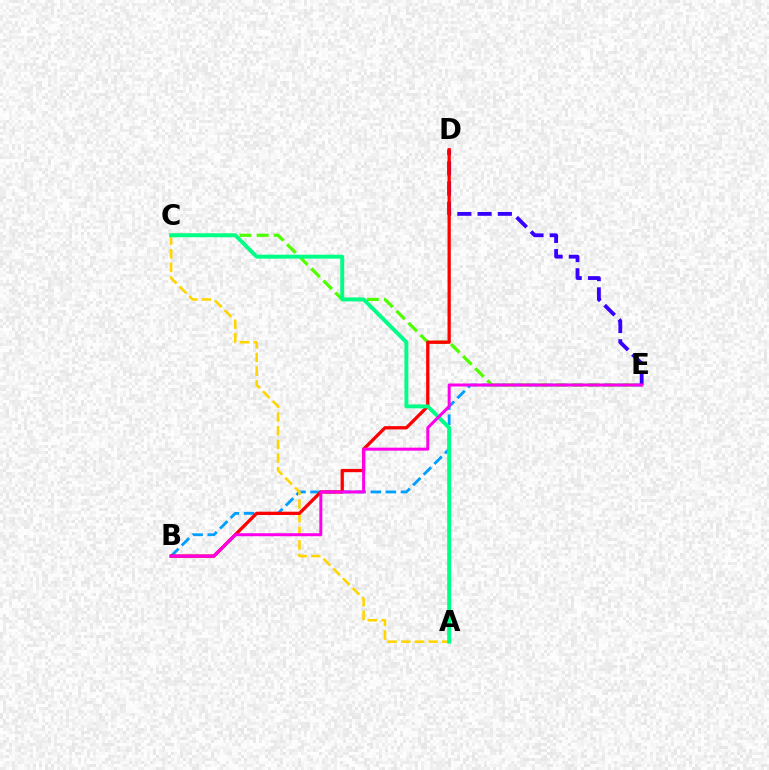{('B', 'E'): [{'color': '#009eff', 'line_style': 'dashed', 'thickness': 2.05}, {'color': '#ff00ed', 'line_style': 'solid', 'thickness': 2.16}], ('C', 'E'): [{'color': '#4fff00', 'line_style': 'dashed', 'thickness': 2.32}], ('D', 'E'): [{'color': '#3700ff', 'line_style': 'dashed', 'thickness': 2.75}], ('A', 'C'): [{'color': '#ffd500', 'line_style': 'dashed', 'thickness': 1.86}, {'color': '#00ff86', 'line_style': 'solid', 'thickness': 2.83}], ('B', 'D'): [{'color': '#ff0000', 'line_style': 'solid', 'thickness': 2.36}]}